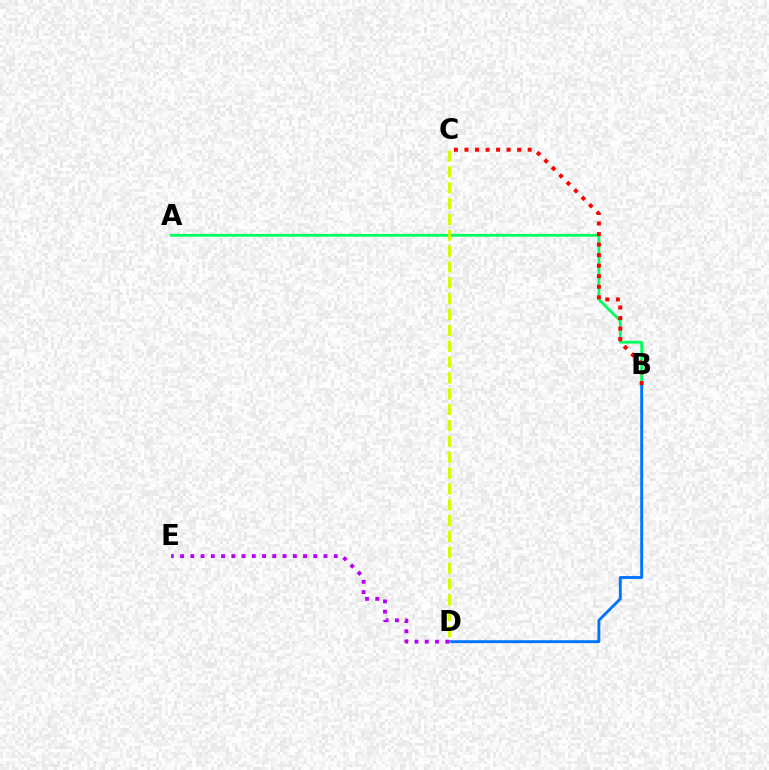{('A', 'B'): [{'color': '#00ff5c', 'line_style': 'solid', 'thickness': 2.01}], ('B', 'D'): [{'color': '#0074ff', 'line_style': 'solid', 'thickness': 2.08}], ('B', 'C'): [{'color': '#ff0000', 'line_style': 'dotted', 'thickness': 2.86}], ('C', 'D'): [{'color': '#d1ff00', 'line_style': 'dashed', 'thickness': 2.15}], ('D', 'E'): [{'color': '#b900ff', 'line_style': 'dotted', 'thickness': 2.78}]}